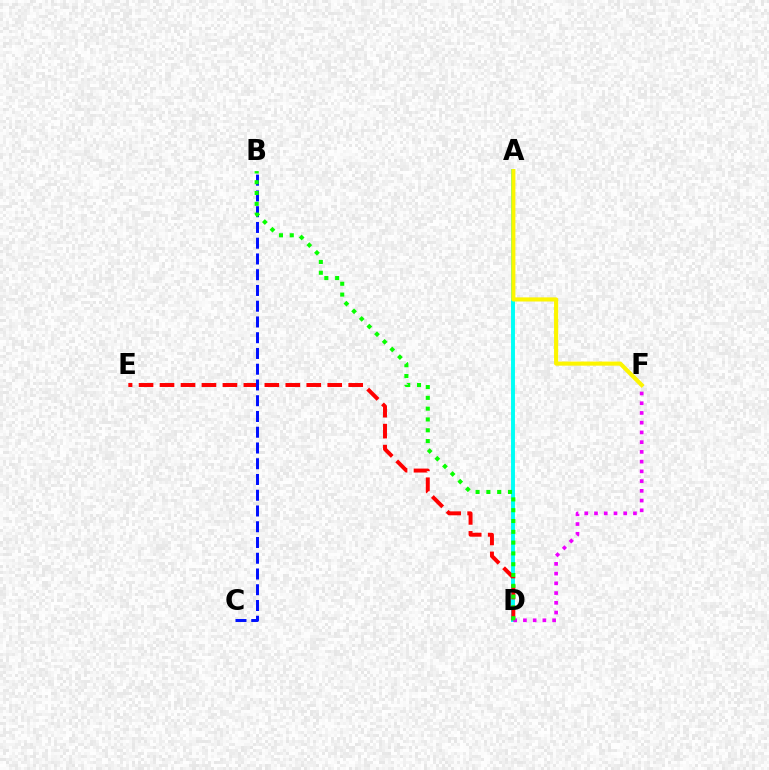{('A', 'D'): [{'color': '#00fff6', 'line_style': 'solid', 'thickness': 2.83}], ('D', 'E'): [{'color': '#ff0000', 'line_style': 'dashed', 'thickness': 2.85}], ('B', 'C'): [{'color': '#0010ff', 'line_style': 'dashed', 'thickness': 2.14}], ('D', 'F'): [{'color': '#ee00ff', 'line_style': 'dotted', 'thickness': 2.65}], ('B', 'D'): [{'color': '#08ff00', 'line_style': 'dotted', 'thickness': 2.94}], ('A', 'F'): [{'color': '#fcf500', 'line_style': 'solid', 'thickness': 2.97}]}